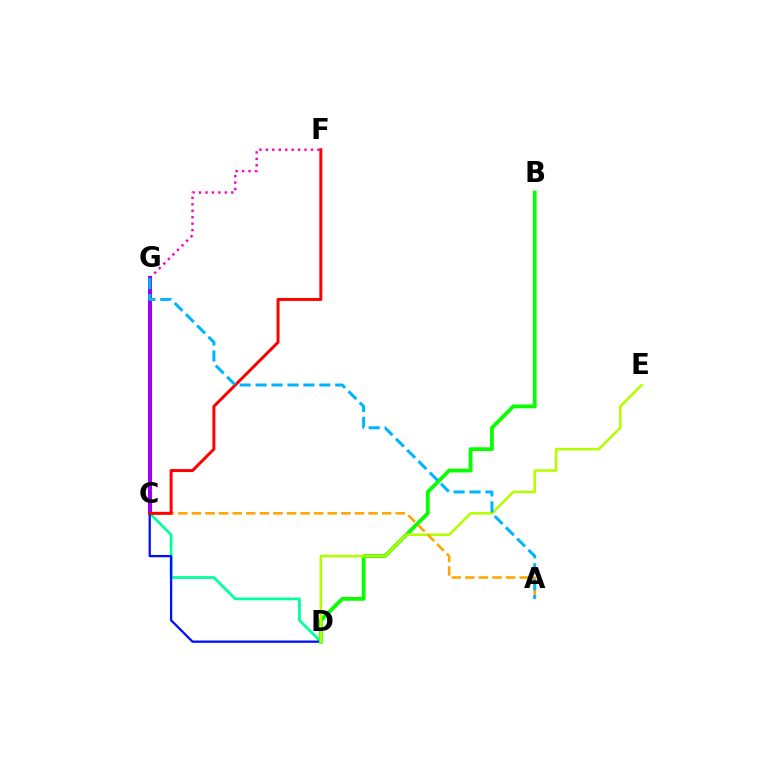{('F', 'G'): [{'color': '#ff00bd', 'line_style': 'dotted', 'thickness': 1.75}], ('C', 'D'): [{'color': '#00ff9d', 'line_style': 'solid', 'thickness': 1.98}, {'color': '#0010ff', 'line_style': 'solid', 'thickness': 1.65}], ('C', 'G'): [{'color': '#9b00ff', 'line_style': 'solid', 'thickness': 2.92}], ('B', 'D'): [{'color': '#08ff00', 'line_style': 'solid', 'thickness': 2.72}], ('D', 'E'): [{'color': '#b3ff00', 'line_style': 'solid', 'thickness': 1.84}], ('A', 'C'): [{'color': '#ffa500', 'line_style': 'dashed', 'thickness': 1.85}], ('C', 'F'): [{'color': '#ff0000', 'line_style': 'solid', 'thickness': 2.14}], ('A', 'G'): [{'color': '#00b5ff', 'line_style': 'dashed', 'thickness': 2.16}]}